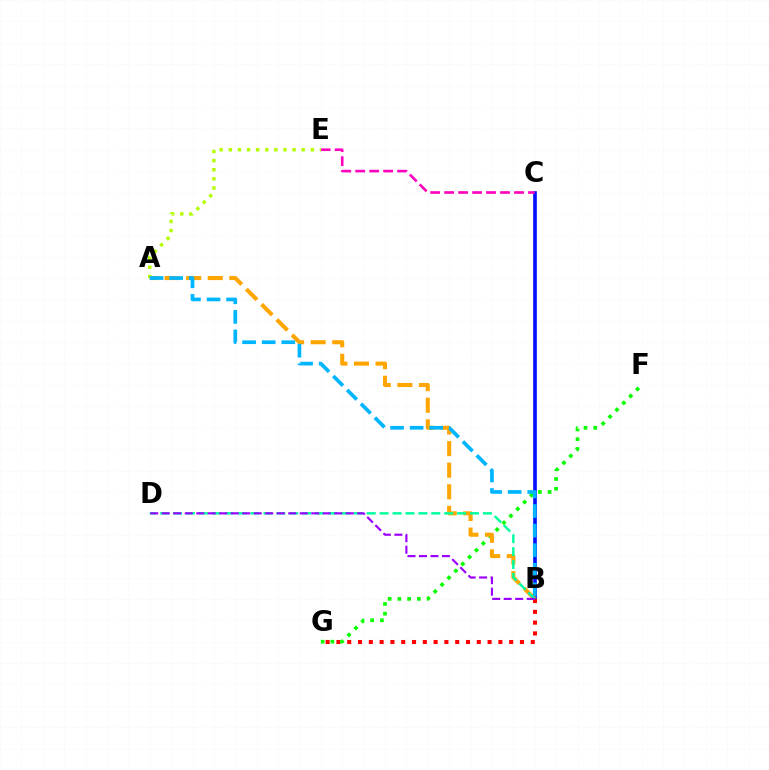{('B', 'C'): [{'color': '#0010ff', 'line_style': 'solid', 'thickness': 2.61}], ('B', 'G'): [{'color': '#ff0000', 'line_style': 'dotted', 'thickness': 2.93}], ('C', 'E'): [{'color': '#ff00bd', 'line_style': 'dashed', 'thickness': 1.9}], ('F', 'G'): [{'color': '#08ff00', 'line_style': 'dotted', 'thickness': 2.64}], ('A', 'E'): [{'color': '#b3ff00', 'line_style': 'dotted', 'thickness': 2.47}], ('A', 'B'): [{'color': '#ffa500', 'line_style': 'dashed', 'thickness': 2.93}, {'color': '#00b5ff', 'line_style': 'dashed', 'thickness': 2.66}], ('B', 'D'): [{'color': '#00ff9d', 'line_style': 'dashed', 'thickness': 1.75}, {'color': '#9b00ff', 'line_style': 'dashed', 'thickness': 1.56}]}